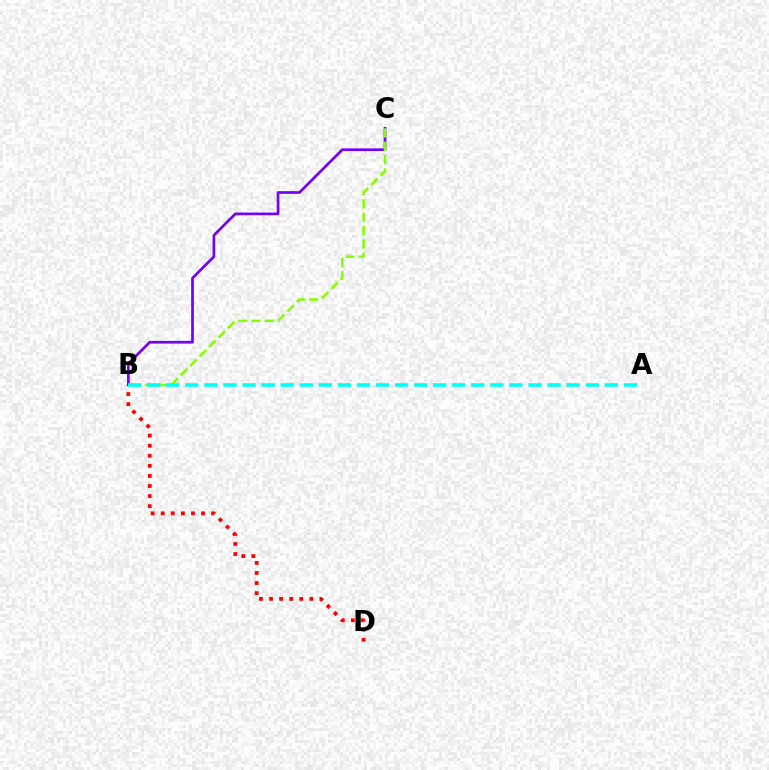{('B', 'C'): [{'color': '#7200ff', 'line_style': 'solid', 'thickness': 1.94}, {'color': '#84ff00', 'line_style': 'dashed', 'thickness': 1.81}], ('B', 'D'): [{'color': '#ff0000', 'line_style': 'dotted', 'thickness': 2.74}], ('A', 'B'): [{'color': '#00fff6', 'line_style': 'dashed', 'thickness': 2.59}]}